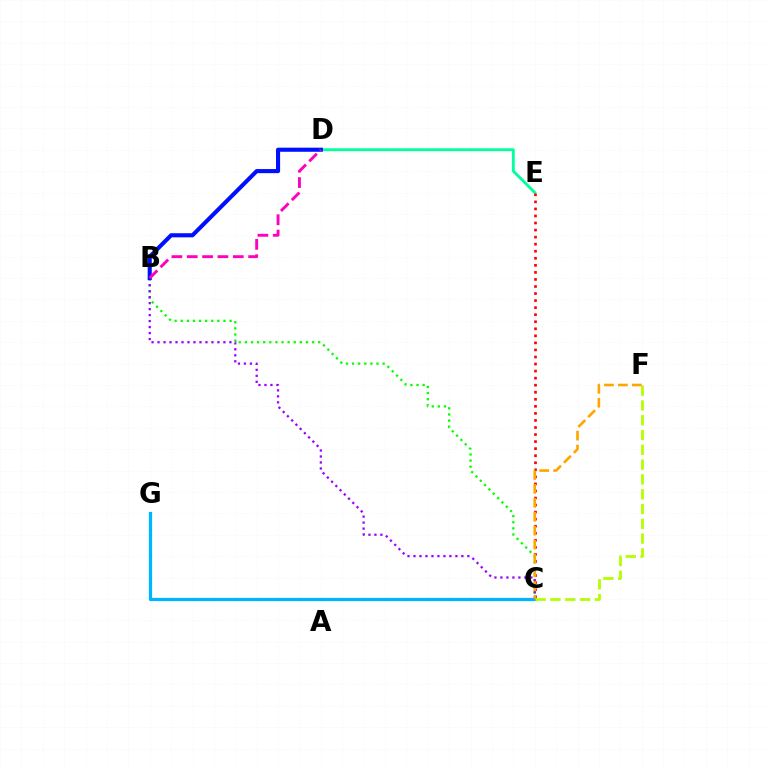{('D', 'E'): [{'color': '#00ff9d', 'line_style': 'solid', 'thickness': 2.07}], ('C', 'E'): [{'color': '#ff0000', 'line_style': 'dotted', 'thickness': 1.92}], ('B', 'C'): [{'color': '#08ff00', 'line_style': 'dotted', 'thickness': 1.66}, {'color': '#9b00ff', 'line_style': 'dotted', 'thickness': 1.63}], ('C', 'G'): [{'color': '#00b5ff', 'line_style': 'solid', 'thickness': 2.33}], ('B', 'D'): [{'color': '#0010ff', 'line_style': 'solid', 'thickness': 2.95}, {'color': '#ff00bd', 'line_style': 'dashed', 'thickness': 2.08}], ('C', 'F'): [{'color': '#b3ff00', 'line_style': 'dashed', 'thickness': 2.01}, {'color': '#ffa500', 'line_style': 'dashed', 'thickness': 1.89}]}